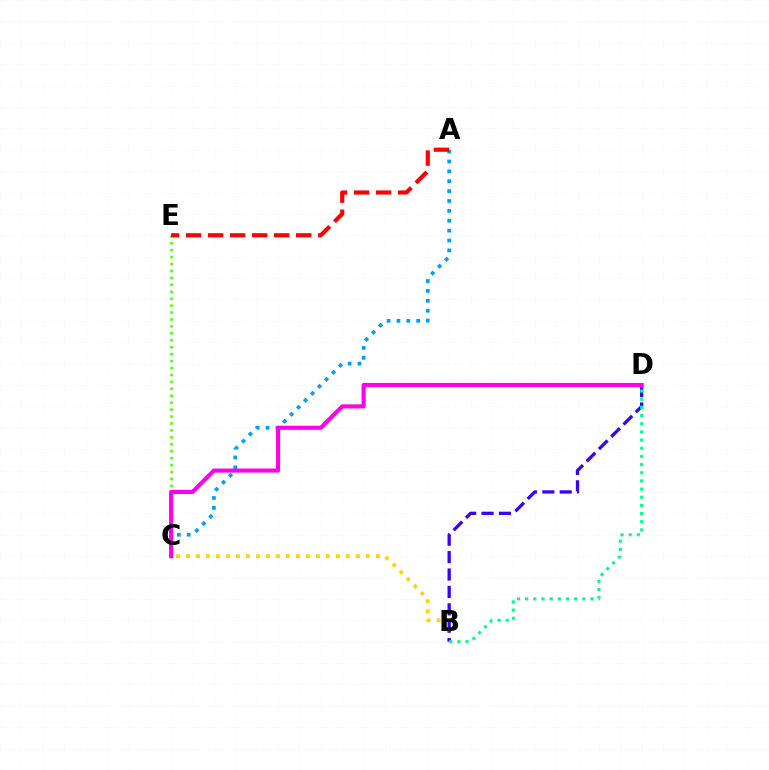{('A', 'C'): [{'color': '#009eff', 'line_style': 'dotted', 'thickness': 2.68}], ('B', 'C'): [{'color': '#ffd500', 'line_style': 'dotted', 'thickness': 2.72}], ('B', 'D'): [{'color': '#3700ff', 'line_style': 'dashed', 'thickness': 2.36}, {'color': '#00ff86', 'line_style': 'dotted', 'thickness': 2.22}], ('C', 'E'): [{'color': '#4fff00', 'line_style': 'dotted', 'thickness': 1.88}], ('A', 'E'): [{'color': '#ff0000', 'line_style': 'dashed', 'thickness': 2.99}], ('C', 'D'): [{'color': '#ff00ed', 'line_style': 'solid', 'thickness': 2.95}]}